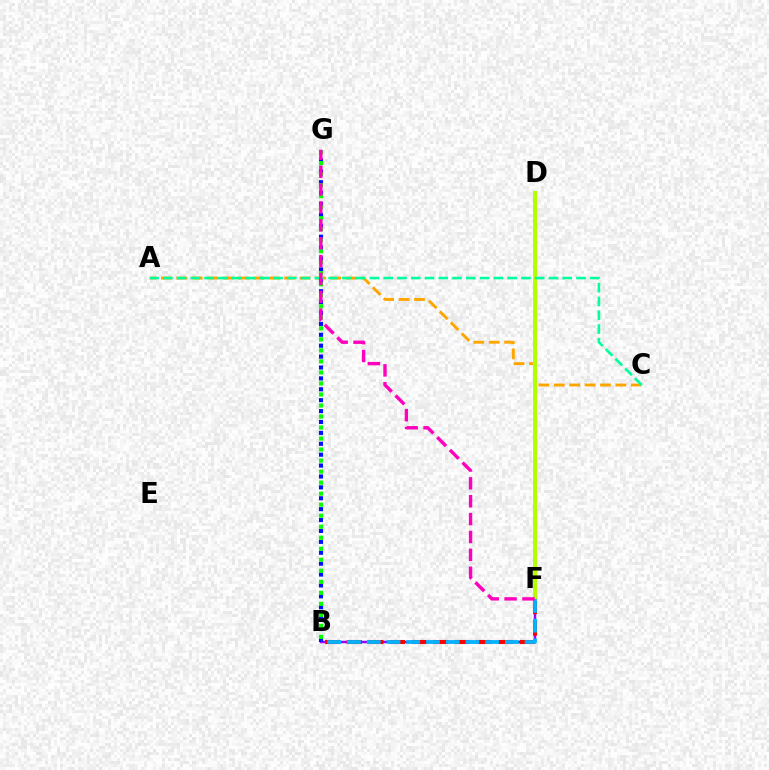{('A', 'C'): [{'color': '#ffa500', 'line_style': 'dashed', 'thickness': 2.09}, {'color': '#00ff9d', 'line_style': 'dashed', 'thickness': 1.87}], ('B', 'F'): [{'color': '#9b00ff', 'line_style': 'solid', 'thickness': 1.8}, {'color': '#ff0000', 'line_style': 'dashed', 'thickness': 2.94}, {'color': '#00b5ff', 'line_style': 'dashed', 'thickness': 2.68}], ('B', 'G'): [{'color': '#0010ff', 'line_style': 'dotted', 'thickness': 2.96}, {'color': '#08ff00', 'line_style': 'dotted', 'thickness': 2.99}], ('D', 'F'): [{'color': '#b3ff00', 'line_style': 'solid', 'thickness': 2.87}], ('F', 'G'): [{'color': '#ff00bd', 'line_style': 'dashed', 'thickness': 2.43}]}